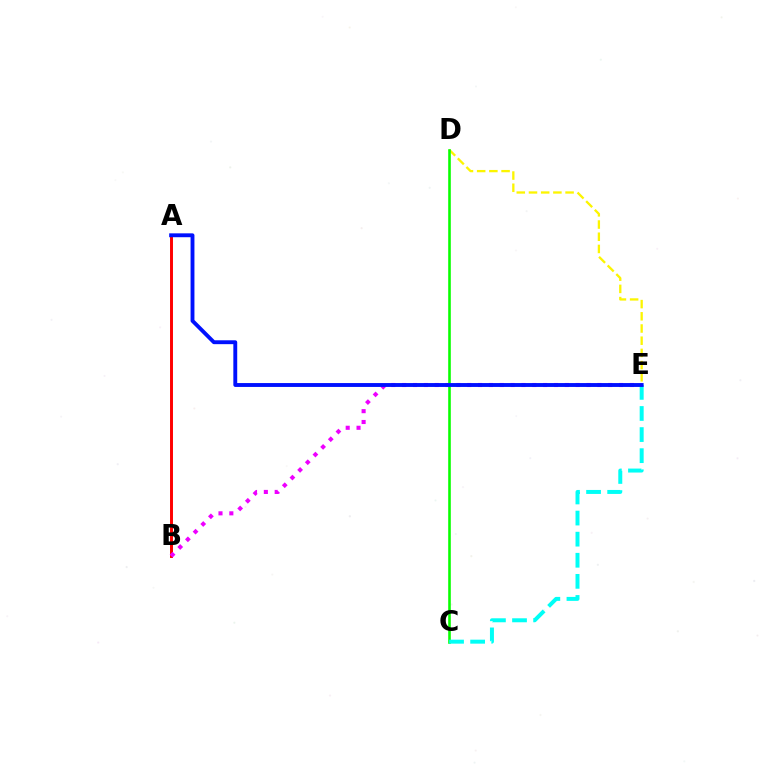{('D', 'E'): [{'color': '#fcf500', 'line_style': 'dashed', 'thickness': 1.66}], ('A', 'B'): [{'color': '#ff0000', 'line_style': 'solid', 'thickness': 2.13}], ('B', 'E'): [{'color': '#ee00ff', 'line_style': 'dotted', 'thickness': 2.95}], ('C', 'D'): [{'color': '#08ff00', 'line_style': 'solid', 'thickness': 1.87}], ('C', 'E'): [{'color': '#00fff6', 'line_style': 'dashed', 'thickness': 2.87}], ('A', 'E'): [{'color': '#0010ff', 'line_style': 'solid', 'thickness': 2.79}]}